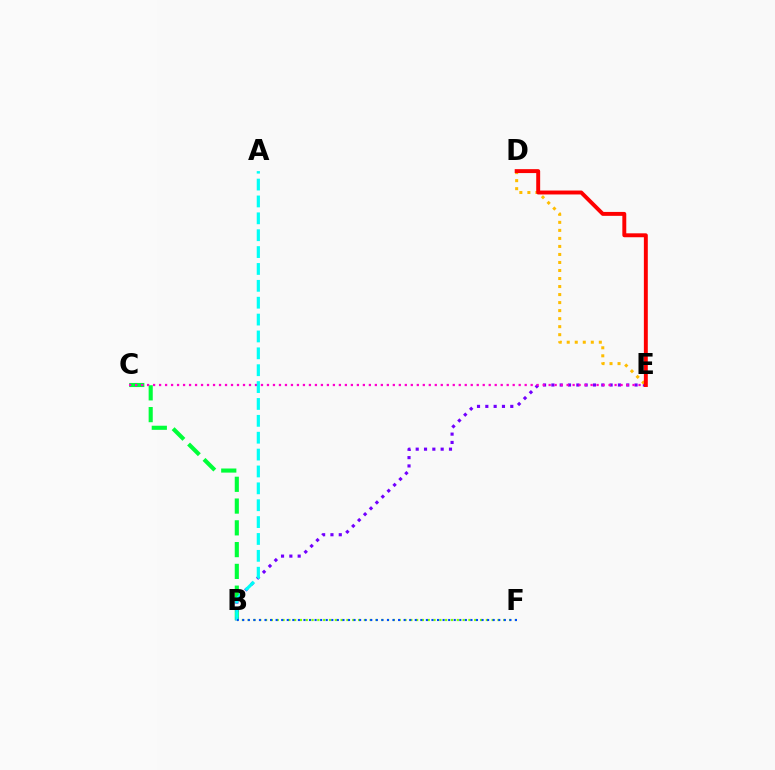{('B', 'C'): [{'color': '#00ff39', 'line_style': 'dashed', 'thickness': 2.96}], ('B', 'F'): [{'color': '#84ff00', 'line_style': 'dotted', 'thickness': 1.58}, {'color': '#004bff', 'line_style': 'dotted', 'thickness': 1.51}], ('B', 'E'): [{'color': '#7200ff', 'line_style': 'dotted', 'thickness': 2.26}], ('C', 'E'): [{'color': '#ff00cf', 'line_style': 'dotted', 'thickness': 1.63}], ('A', 'B'): [{'color': '#00fff6', 'line_style': 'dashed', 'thickness': 2.29}], ('D', 'E'): [{'color': '#ffbd00', 'line_style': 'dotted', 'thickness': 2.18}, {'color': '#ff0000', 'line_style': 'solid', 'thickness': 2.83}]}